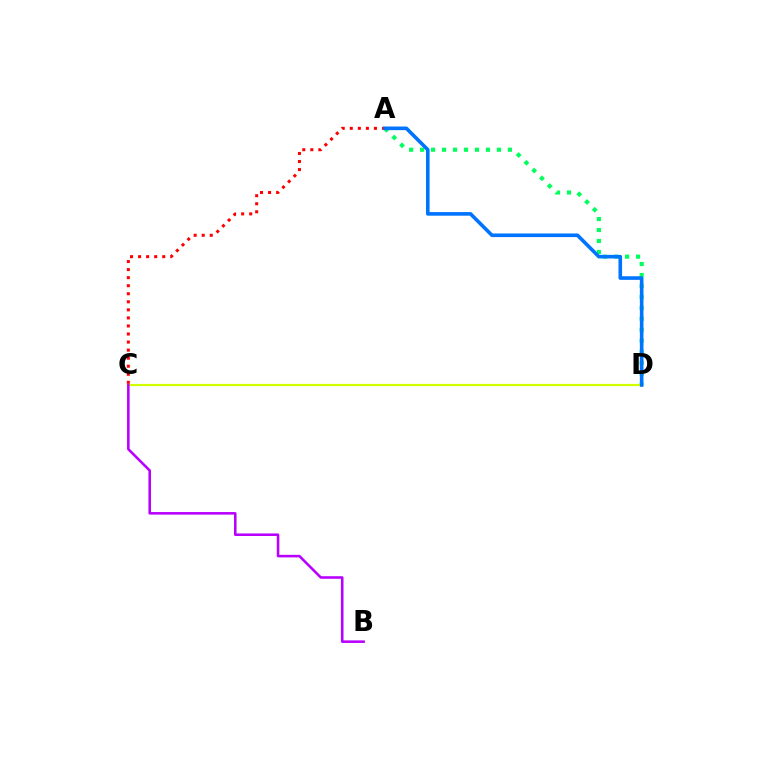{('A', 'C'): [{'color': '#ff0000', 'line_style': 'dotted', 'thickness': 2.19}], ('A', 'D'): [{'color': '#00ff5c', 'line_style': 'dotted', 'thickness': 2.98}, {'color': '#0074ff', 'line_style': 'solid', 'thickness': 2.6}], ('C', 'D'): [{'color': '#d1ff00', 'line_style': 'solid', 'thickness': 1.57}], ('B', 'C'): [{'color': '#b900ff', 'line_style': 'solid', 'thickness': 1.85}]}